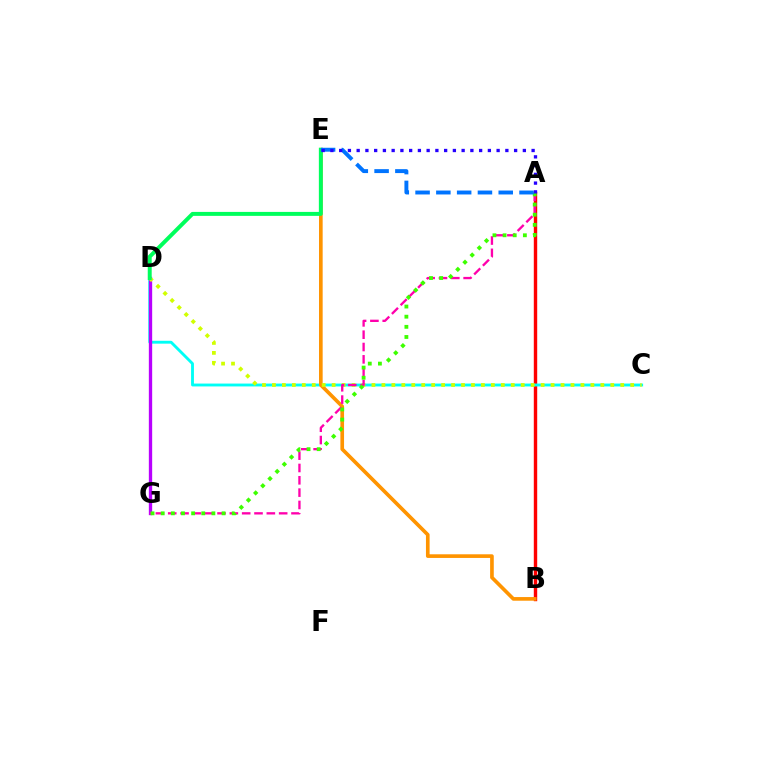{('A', 'B'): [{'color': '#ff0000', 'line_style': 'solid', 'thickness': 2.45}], ('C', 'D'): [{'color': '#00fff6', 'line_style': 'solid', 'thickness': 2.06}, {'color': '#d1ff00', 'line_style': 'dotted', 'thickness': 2.7}], ('D', 'G'): [{'color': '#b900ff', 'line_style': 'solid', 'thickness': 2.39}], ('B', 'E'): [{'color': '#ff9400', 'line_style': 'solid', 'thickness': 2.63}], ('A', 'G'): [{'color': '#ff00ac', 'line_style': 'dashed', 'thickness': 1.67}, {'color': '#3dff00', 'line_style': 'dotted', 'thickness': 2.76}], ('D', 'E'): [{'color': '#00ff5c', 'line_style': 'solid', 'thickness': 2.85}], ('A', 'E'): [{'color': '#0074ff', 'line_style': 'dashed', 'thickness': 2.82}, {'color': '#2500ff', 'line_style': 'dotted', 'thickness': 2.38}]}